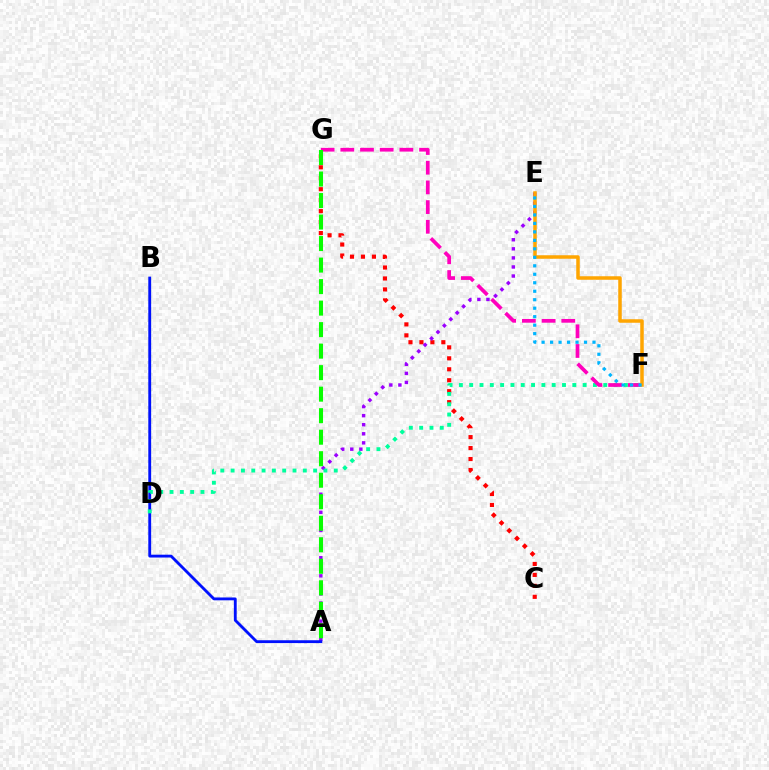{('B', 'D'): [{'color': '#b3ff00', 'line_style': 'dotted', 'thickness': 1.6}], ('C', 'G'): [{'color': '#ff0000', 'line_style': 'dotted', 'thickness': 2.98}], ('A', 'E'): [{'color': '#9b00ff', 'line_style': 'dotted', 'thickness': 2.46}], ('A', 'B'): [{'color': '#0010ff', 'line_style': 'solid', 'thickness': 2.05}], ('D', 'F'): [{'color': '#00ff9d', 'line_style': 'dotted', 'thickness': 2.8}], ('F', 'G'): [{'color': '#ff00bd', 'line_style': 'dashed', 'thickness': 2.68}], ('E', 'F'): [{'color': '#ffa500', 'line_style': 'solid', 'thickness': 2.53}, {'color': '#00b5ff', 'line_style': 'dotted', 'thickness': 2.3}], ('A', 'G'): [{'color': '#08ff00', 'line_style': 'dashed', 'thickness': 2.92}]}